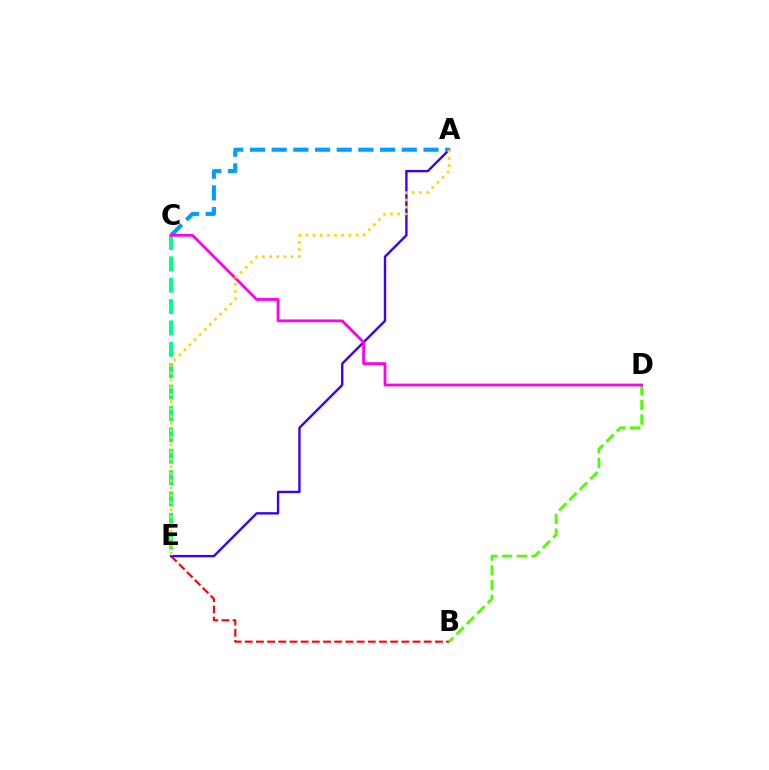{('B', 'E'): [{'color': '#ff0000', 'line_style': 'dashed', 'thickness': 1.52}], ('B', 'D'): [{'color': '#4fff00', 'line_style': 'dashed', 'thickness': 2.0}], ('A', 'E'): [{'color': '#3700ff', 'line_style': 'solid', 'thickness': 1.71}, {'color': '#ffd500', 'line_style': 'dotted', 'thickness': 1.96}], ('A', 'C'): [{'color': '#009eff', 'line_style': 'dashed', 'thickness': 2.95}], ('C', 'E'): [{'color': '#00ff86', 'line_style': 'dashed', 'thickness': 2.9}], ('C', 'D'): [{'color': '#ff00ed', 'line_style': 'solid', 'thickness': 2.01}]}